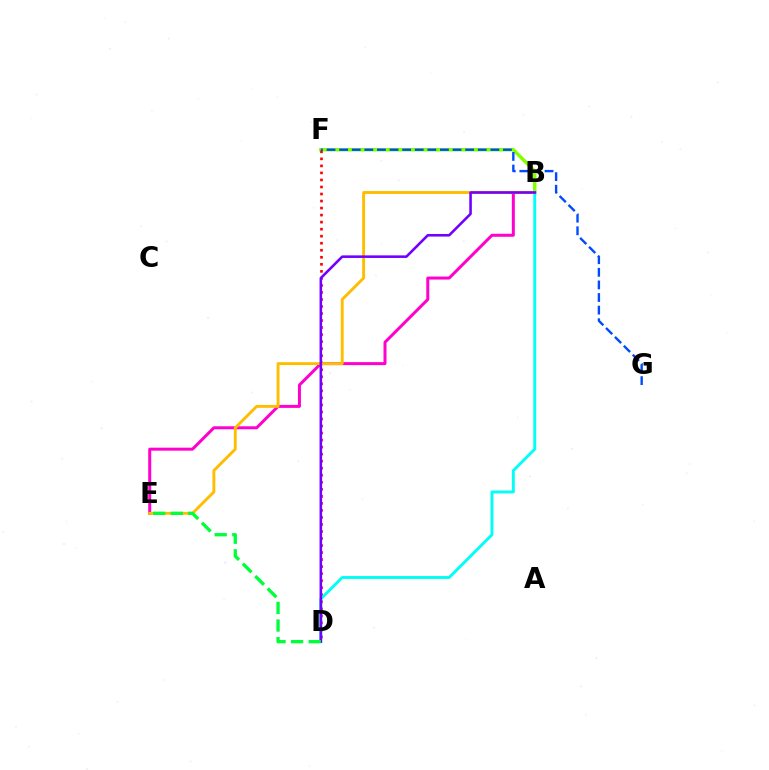{('B', 'F'): [{'color': '#84ff00', 'line_style': 'solid', 'thickness': 2.5}], ('D', 'F'): [{'color': '#ff0000', 'line_style': 'dotted', 'thickness': 1.91}], ('B', 'E'): [{'color': '#ff00cf', 'line_style': 'solid', 'thickness': 2.16}, {'color': '#ffbd00', 'line_style': 'solid', 'thickness': 2.08}], ('F', 'G'): [{'color': '#004bff', 'line_style': 'dashed', 'thickness': 1.71}], ('B', 'D'): [{'color': '#00fff6', 'line_style': 'solid', 'thickness': 2.09}, {'color': '#7200ff', 'line_style': 'solid', 'thickness': 1.86}], ('D', 'E'): [{'color': '#00ff39', 'line_style': 'dashed', 'thickness': 2.39}]}